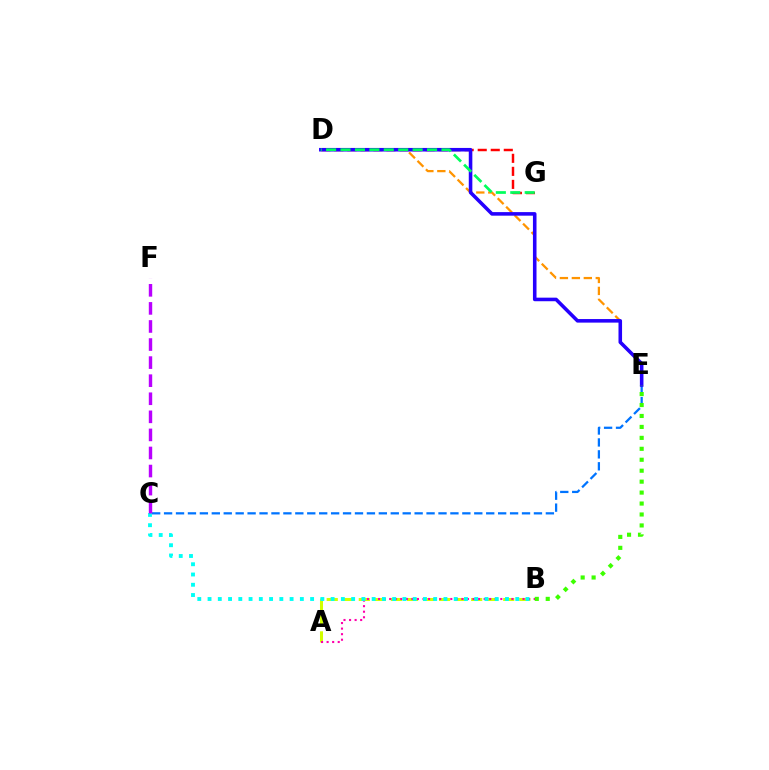{('D', 'E'): [{'color': '#ff9400', 'line_style': 'dashed', 'thickness': 1.62}, {'color': '#2500ff', 'line_style': 'solid', 'thickness': 2.57}], ('A', 'B'): [{'color': '#d1ff00', 'line_style': 'dashed', 'thickness': 2.18}, {'color': '#ff00ac', 'line_style': 'dotted', 'thickness': 1.51}], ('C', 'E'): [{'color': '#0074ff', 'line_style': 'dashed', 'thickness': 1.62}], ('D', 'G'): [{'color': '#ff0000', 'line_style': 'dashed', 'thickness': 1.77}, {'color': '#00ff5c', 'line_style': 'dashed', 'thickness': 1.96}], ('B', 'C'): [{'color': '#00fff6', 'line_style': 'dotted', 'thickness': 2.79}], ('C', 'F'): [{'color': '#b900ff', 'line_style': 'dashed', 'thickness': 2.46}], ('B', 'E'): [{'color': '#3dff00', 'line_style': 'dotted', 'thickness': 2.97}]}